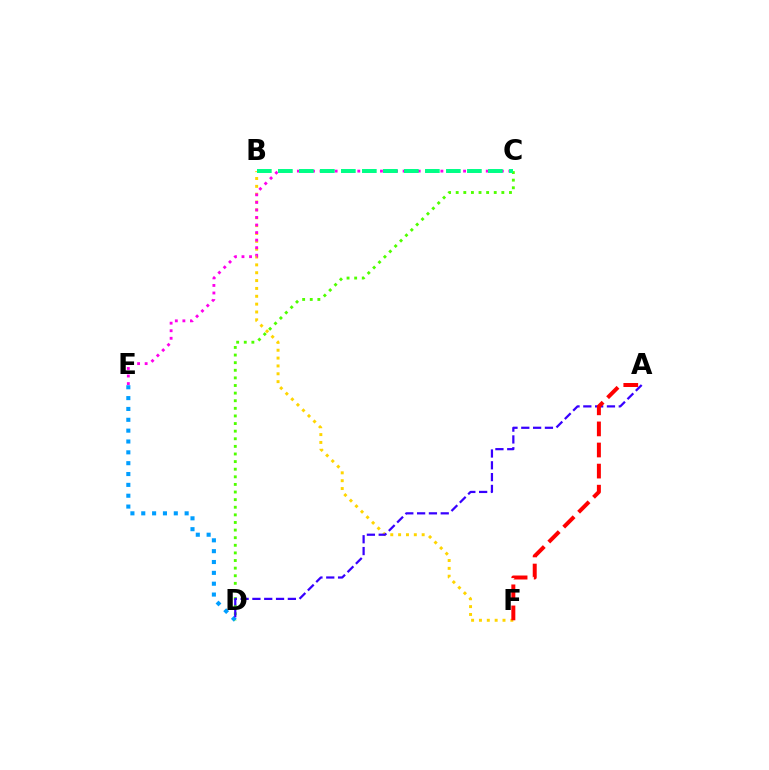{('D', 'E'): [{'color': '#009eff', 'line_style': 'dotted', 'thickness': 2.95}], ('B', 'F'): [{'color': '#ffd500', 'line_style': 'dotted', 'thickness': 2.13}], ('C', 'D'): [{'color': '#4fff00', 'line_style': 'dotted', 'thickness': 2.07}], ('A', 'D'): [{'color': '#3700ff', 'line_style': 'dashed', 'thickness': 1.6}], ('C', 'E'): [{'color': '#ff00ed', 'line_style': 'dotted', 'thickness': 2.05}], ('B', 'C'): [{'color': '#00ff86', 'line_style': 'dashed', 'thickness': 2.85}], ('A', 'F'): [{'color': '#ff0000', 'line_style': 'dashed', 'thickness': 2.86}]}